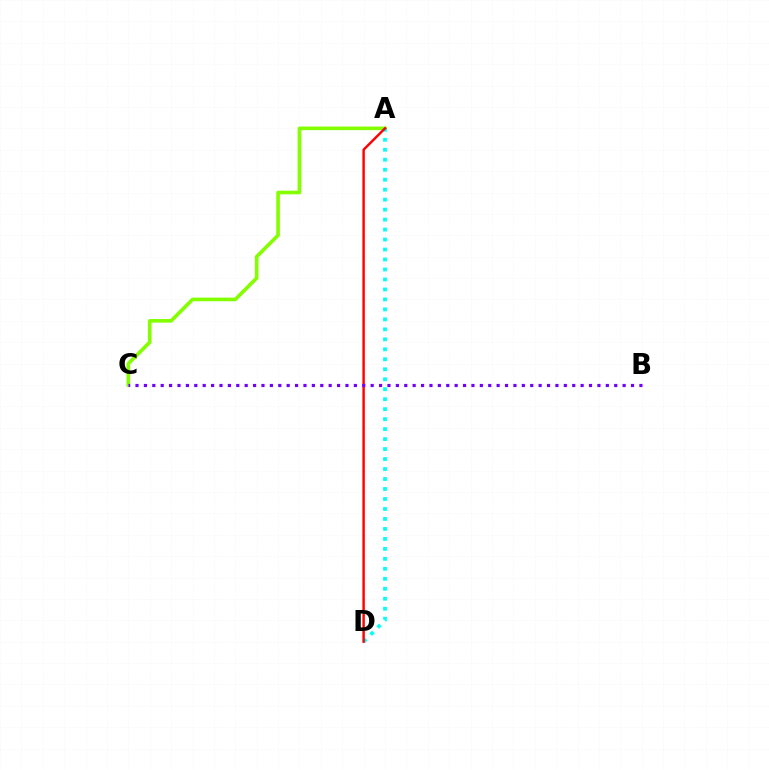{('A', 'C'): [{'color': '#84ff00', 'line_style': 'solid', 'thickness': 2.62}], ('A', 'D'): [{'color': '#00fff6', 'line_style': 'dotted', 'thickness': 2.71}, {'color': '#ff0000', 'line_style': 'solid', 'thickness': 1.75}], ('B', 'C'): [{'color': '#7200ff', 'line_style': 'dotted', 'thickness': 2.28}]}